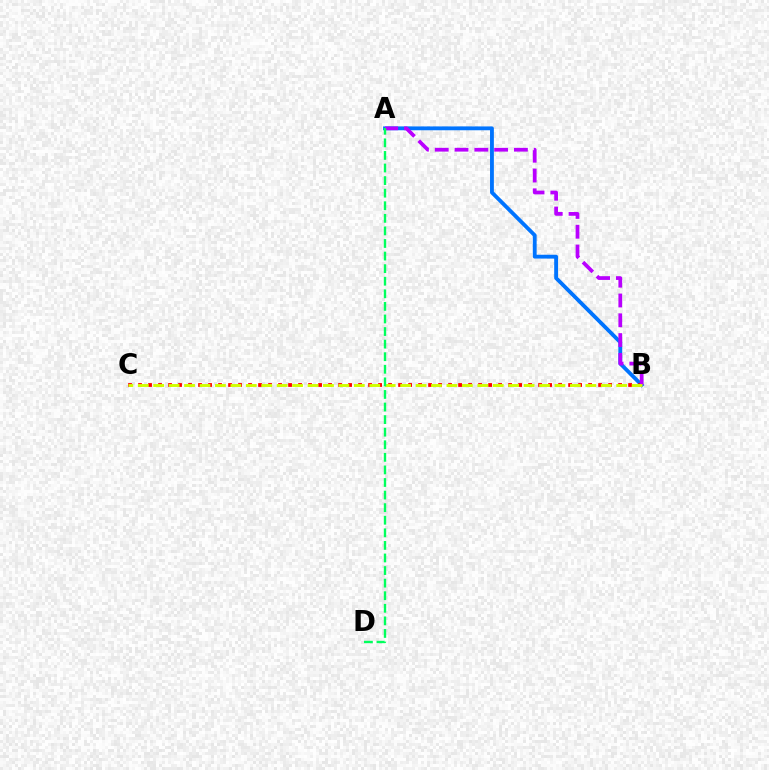{('A', 'B'): [{'color': '#0074ff', 'line_style': 'solid', 'thickness': 2.76}, {'color': '#b900ff', 'line_style': 'dashed', 'thickness': 2.69}], ('B', 'C'): [{'color': '#ff0000', 'line_style': 'dotted', 'thickness': 2.72}, {'color': '#d1ff00', 'line_style': 'dashed', 'thickness': 2.1}], ('A', 'D'): [{'color': '#00ff5c', 'line_style': 'dashed', 'thickness': 1.71}]}